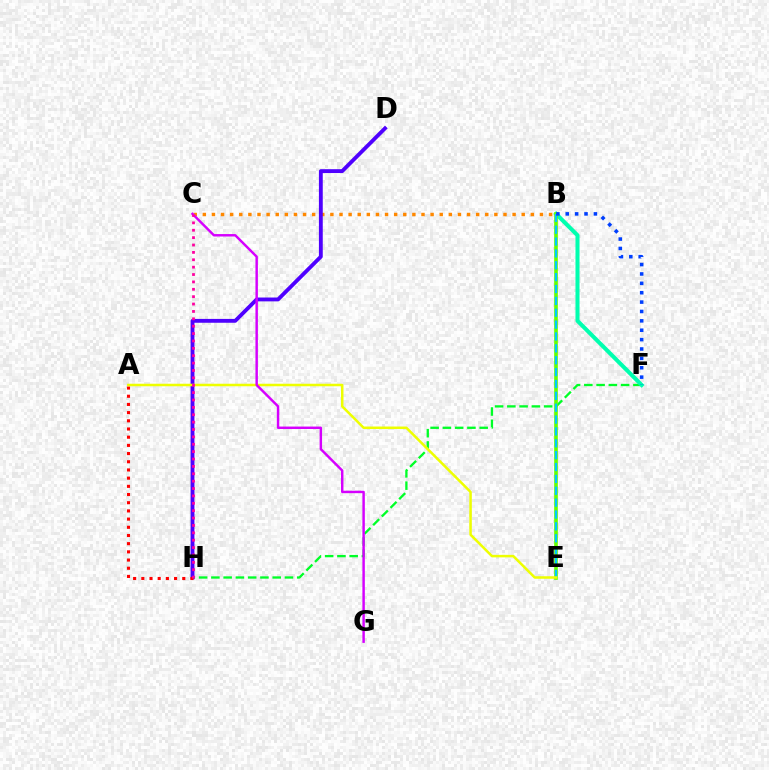{('F', 'H'): [{'color': '#00ff27', 'line_style': 'dashed', 'thickness': 1.67}], ('B', 'C'): [{'color': '#ff8800', 'line_style': 'dotted', 'thickness': 2.48}], ('B', 'F'): [{'color': '#00ffaf', 'line_style': 'solid', 'thickness': 2.91}, {'color': '#003fff', 'line_style': 'dotted', 'thickness': 2.55}], ('B', 'E'): [{'color': '#66ff00', 'line_style': 'solid', 'thickness': 2.63}, {'color': '#00c7ff', 'line_style': 'dashed', 'thickness': 1.61}], ('D', 'H'): [{'color': '#4f00ff', 'line_style': 'solid', 'thickness': 2.77}], ('A', 'H'): [{'color': '#ff0000', 'line_style': 'dotted', 'thickness': 2.23}], ('A', 'E'): [{'color': '#eeff00', 'line_style': 'solid', 'thickness': 1.81}], ('C', 'G'): [{'color': '#d600ff', 'line_style': 'solid', 'thickness': 1.76}], ('C', 'H'): [{'color': '#ff00a0', 'line_style': 'dotted', 'thickness': 2.01}]}